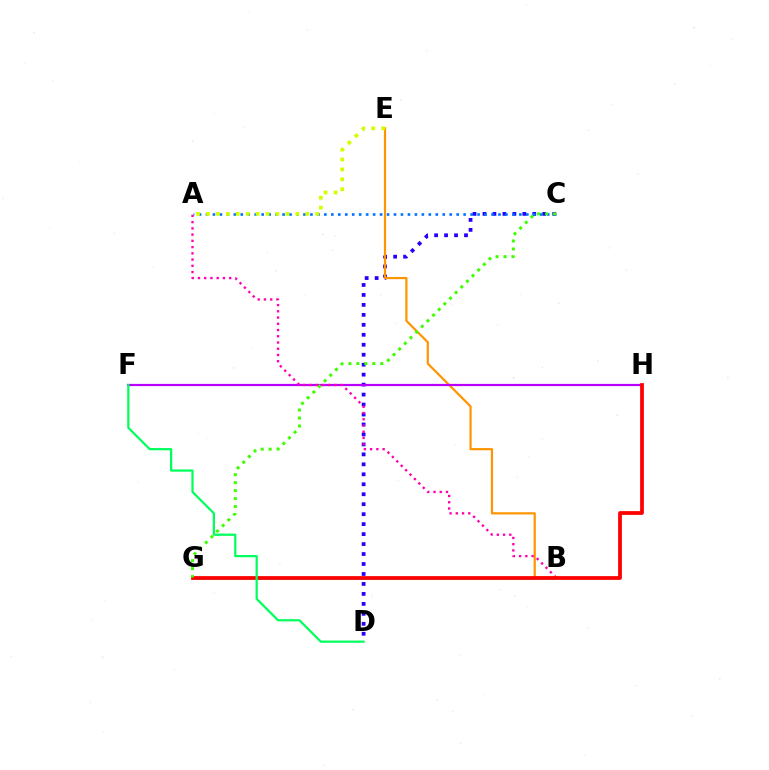{('C', 'D'): [{'color': '#2500ff', 'line_style': 'dotted', 'thickness': 2.71}], ('B', 'G'): [{'color': '#00fff6', 'line_style': 'solid', 'thickness': 1.82}], ('B', 'E'): [{'color': '#ff9400', 'line_style': 'solid', 'thickness': 1.58}], ('A', 'C'): [{'color': '#0074ff', 'line_style': 'dotted', 'thickness': 1.89}], ('A', 'E'): [{'color': '#d1ff00', 'line_style': 'dotted', 'thickness': 2.7}], ('F', 'H'): [{'color': '#b900ff', 'line_style': 'solid', 'thickness': 1.6}], ('A', 'B'): [{'color': '#ff00ac', 'line_style': 'dotted', 'thickness': 1.7}], ('G', 'H'): [{'color': '#ff0000', 'line_style': 'solid', 'thickness': 2.71}], ('D', 'F'): [{'color': '#00ff5c', 'line_style': 'solid', 'thickness': 1.6}], ('C', 'G'): [{'color': '#3dff00', 'line_style': 'dotted', 'thickness': 2.17}]}